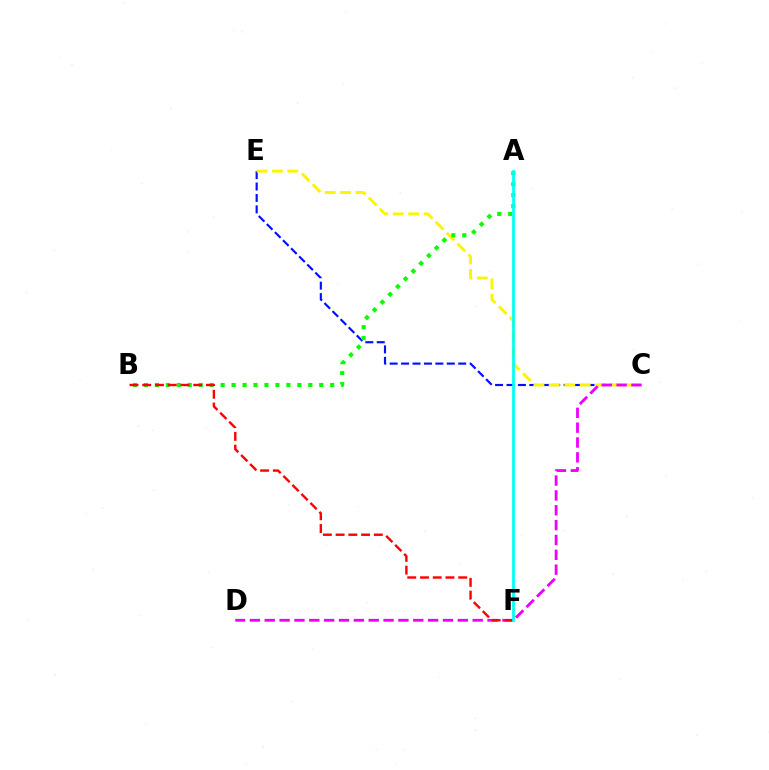{('C', 'E'): [{'color': '#0010ff', 'line_style': 'dashed', 'thickness': 1.55}, {'color': '#fcf500', 'line_style': 'dashed', 'thickness': 2.09}], ('C', 'D'): [{'color': '#ee00ff', 'line_style': 'dashed', 'thickness': 2.02}], ('A', 'B'): [{'color': '#08ff00', 'line_style': 'dotted', 'thickness': 2.98}], ('B', 'F'): [{'color': '#ff0000', 'line_style': 'dashed', 'thickness': 1.73}], ('A', 'F'): [{'color': '#00fff6', 'line_style': 'solid', 'thickness': 1.98}]}